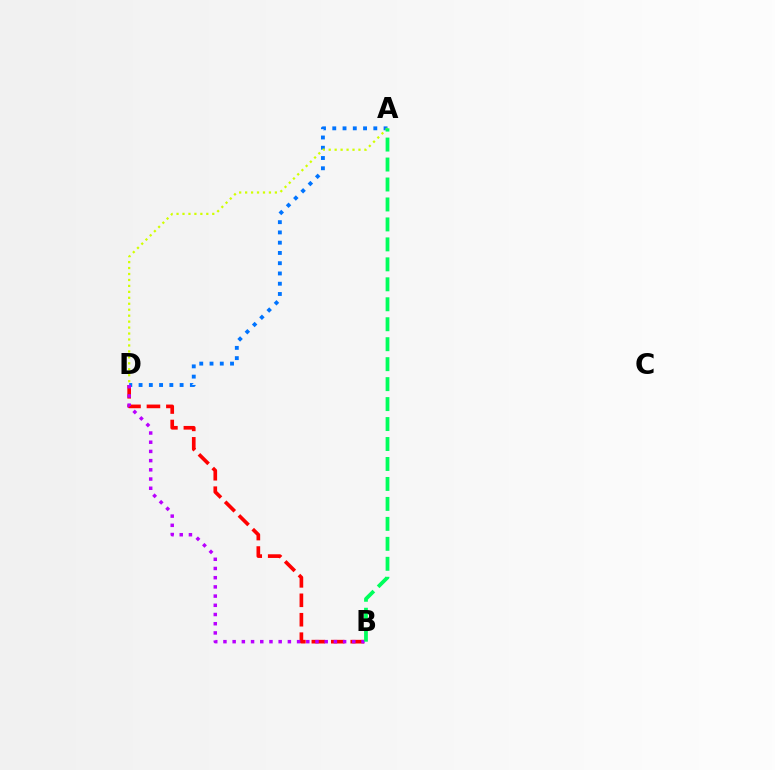{('A', 'D'): [{'color': '#0074ff', 'line_style': 'dotted', 'thickness': 2.79}, {'color': '#d1ff00', 'line_style': 'dotted', 'thickness': 1.62}], ('B', 'D'): [{'color': '#ff0000', 'line_style': 'dashed', 'thickness': 2.64}, {'color': '#b900ff', 'line_style': 'dotted', 'thickness': 2.5}], ('A', 'B'): [{'color': '#00ff5c', 'line_style': 'dashed', 'thickness': 2.71}]}